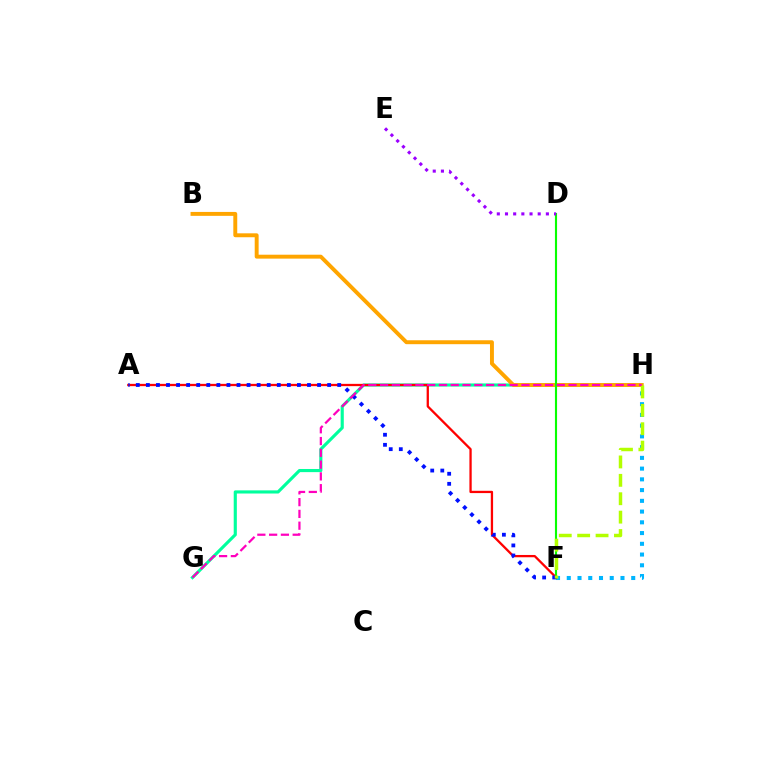{('F', 'H'): [{'color': '#00b5ff', 'line_style': 'dotted', 'thickness': 2.92}, {'color': '#b3ff00', 'line_style': 'dashed', 'thickness': 2.5}], ('G', 'H'): [{'color': '#00ff9d', 'line_style': 'solid', 'thickness': 2.26}, {'color': '#ff00bd', 'line_style': 'dashed', 'thickness': 1.6}], ('B', 'H'): [{'color': '#ffa500', 'line_style': 'solid', 'thickness': 2.82}], ('D', 'F'): [{'color': '#08ff00', 'line_style': 'solid', 'thickness': 1.53}], ('A', 'F'): [{'color': '#ff0000', 'line_style': 'solid', 'thickness': 1.65}, {'color': '#0010ff', 'line_style': 'dotted', 'thickness': 2.74}], ('D', 'E'): [{'color': '#9b00ff', 'line_style': 'dotted', 'thickness': 2.22}]}